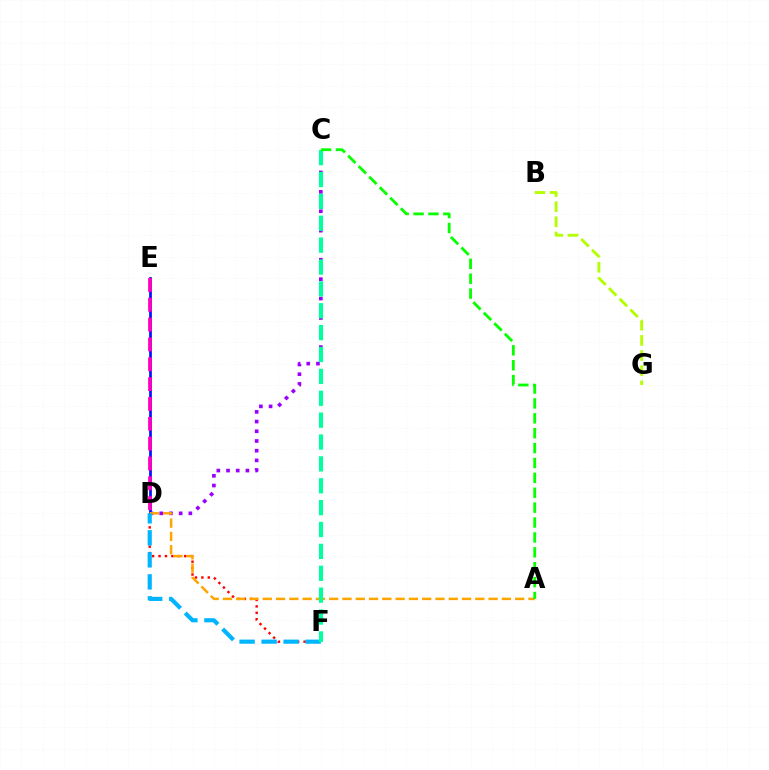{('B', 'G'): [{'color': '#b3ff00', 'line_style': 'dashed', 'thickness': 2.06}], ('C', 'D'): [{'color': '#9b00ff', 'line_style': 'dotted', 'thickness': 2.64}], ('D', 'E'): [{'color': '#0010ff', 'line_style': 'solid', 'thickness': 1.95}, {'color': '#ff00bd', 'line_style': 'dashed', 'thickness': 2.69}], ('D', 'F'): [{'color': '#ff0000', 'line_style': 'dotted', 'thickness': 1.75}, {'color': '#00b5ff', 'line_style': 'dashed', 'thickness': 2.99}], ('A', 'D'): [{'color': '#ffa500', 'line_style': 'dashed', 'thickness': 1.8}], ('C', 'F'): [{'color': '#00ff9d', 'line_style': 'dashed', 'thickness': 2.97}], ('A', 'C'): [{'color': '#08ff00', 'line_style': 'dashed', 'thickness': 2.02}]}